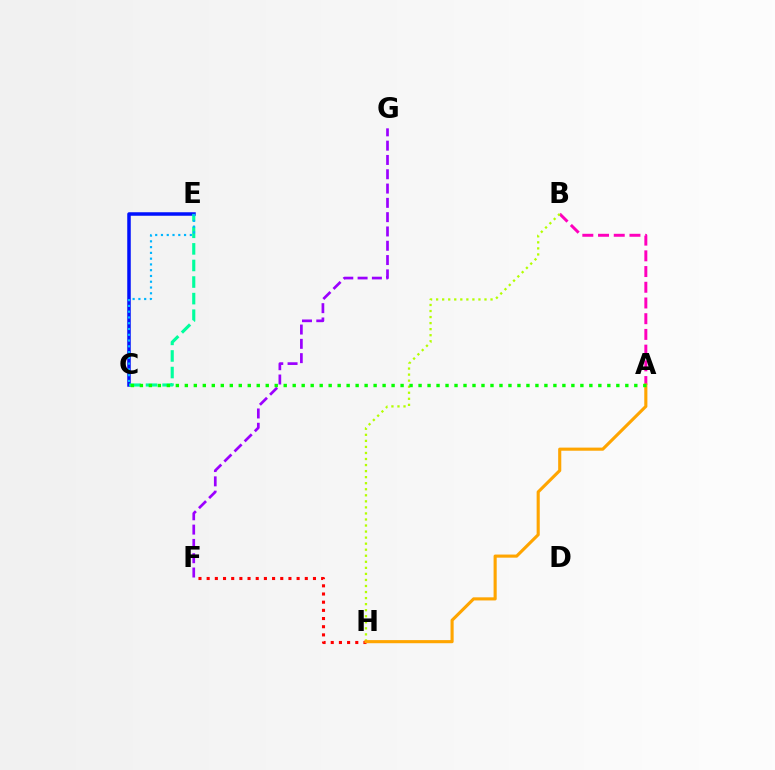{('F', 'G'): [{'color': '#9b00ff', 'line_style': 'dashed', 'thickness': 1.94}], ('F', 'H'): [{'color': '#ff0000', 'line_style': 'dotted', 'thickness': 2.22}], ('A', 'B'): [{'color': '#ff00bd', 'line_style': 'dashed', 'thickness': 2.13}], ('B', 'H'): [{'color': '#b3ff00', 'line_style': 'dotted', 'thickness': 1.64}], ('C', 'E'): [{'color': '#0010ff', 'line_style': 'solid', 'thickness': 2.52}, {'color': '#00ff9d', 'line_style': 'dashed', 'thickness': 2.25}, {'color': '#00b5ff', 'line_style': 'dotted', 'thickness': 1.57}], ('A', 'H'): [{'color': '#ffa500', 'line_style': 'solid', 'thickness': 2.24}], ('A', 'C'): [{'color': '#08ff00', 'line_style': 'dotted', 'thickness': 2.44}]}